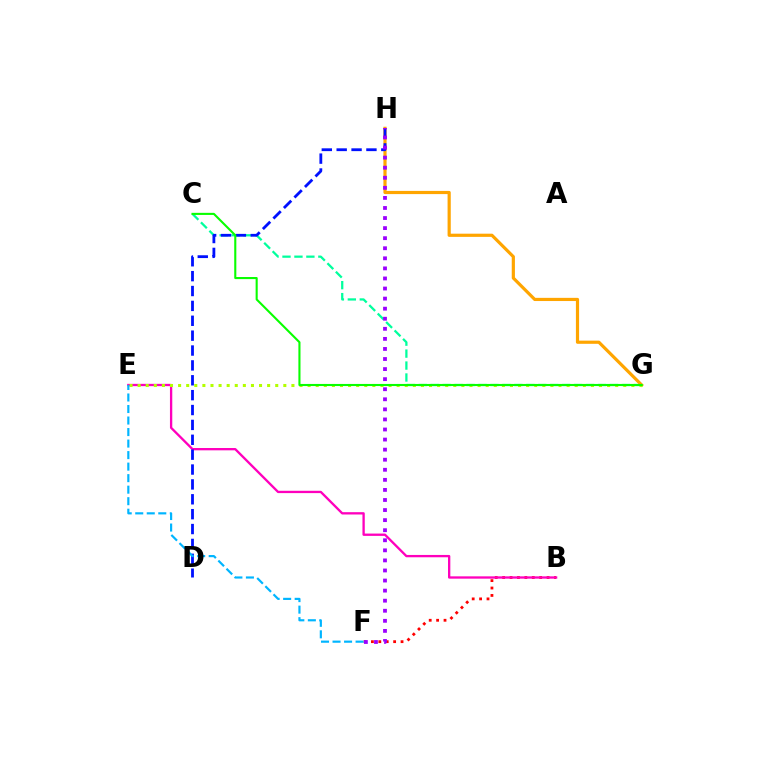{('B', 'F'): [{'color': '#ff0000', 'line_style': 'dotted', 'thickness': 2.01}], ('C', 'G'): [{'color': '#00ff9d', 'line_style': 'dashed', 'thickness': 1.62}, {'color': '#08ff00', 'line_style': 'solid', 'thickness': 1.51}], ('B', 'E'): [{'color': '#ff00bd', 'line_style': 'solid', 'thickness': 1.67}], ('G', 'H'): [{'color': '#ffa500', 'line_style': 'solid', 'thickness': 2.29}], ('E', 'G'): [{'color': '#b3ff00', 'line_style': 'dotted', 'thickness': 2.2}], ('D', 'H'): [{'color': '#0010ff', 'line_style': 'dashed', 'thickness': 2.02}], ('F', 'H'): [{'color': '#9b00ff', 'line_style': 'dotted', 'thickness': 2.74}], ('E', 'F'): [{'color': '#00b5ff', 'line_style': 'dashed', 'thickness': 1.57}]}